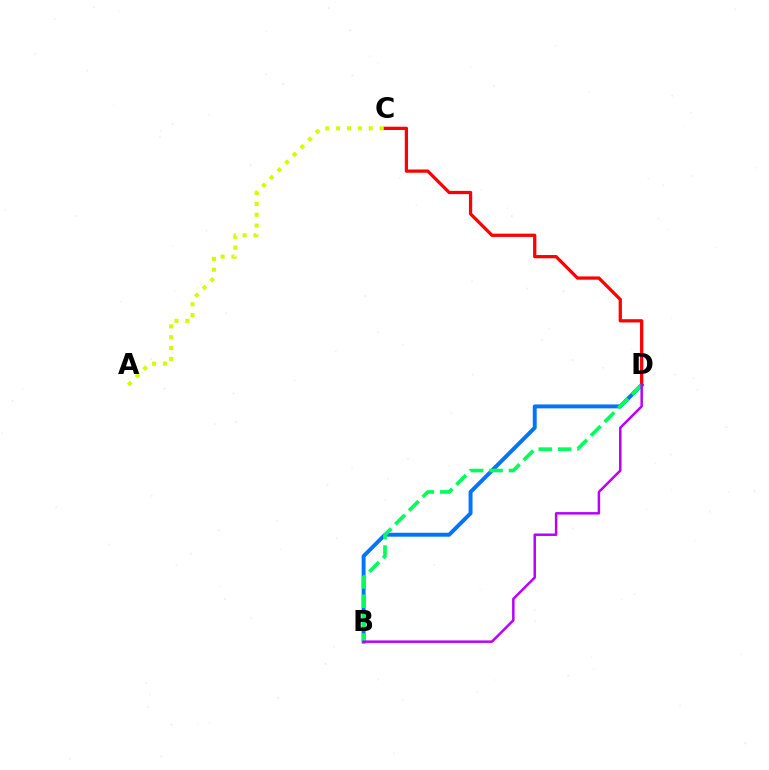{('B', 'D'): [{'color': '#0074ff', 'line_style': 'solid', 'thickness': 2.83}, {'color': '#00ff5c', 'line_style': 'dashed', 'thickness': 2.63}, {'color': '#b900ff', 'line_style': 'solid', 'thickness': 1.8}], ('C', 'D'): [{'color': '#ff0000', 'line_style': 'solid', 'thickness': 2.35}], ('A', 'C'): [{'color': '#d1ff00', 'line_style': 'dotted', 'thickness': 2.95}]}